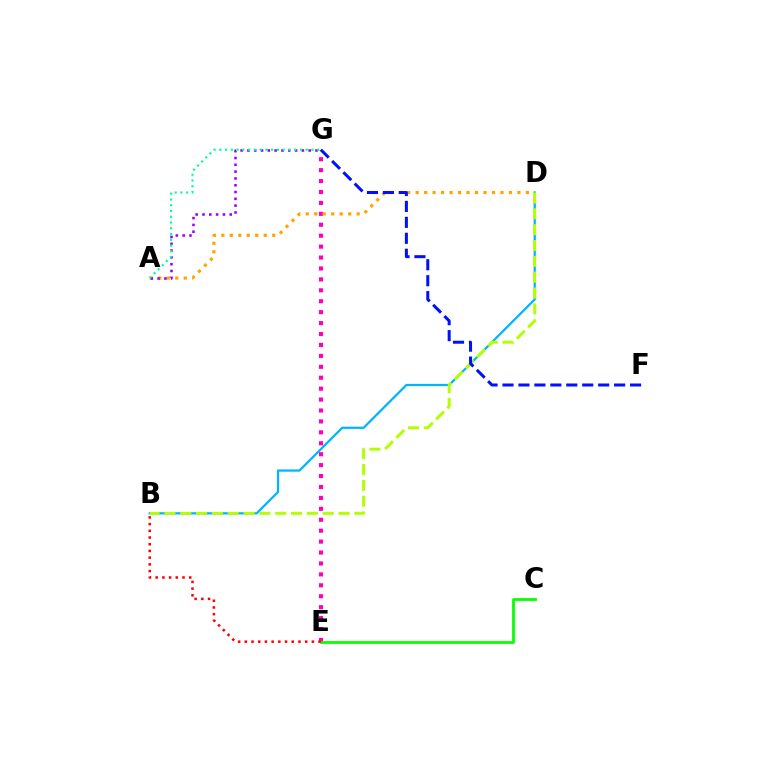{('E', 'G'): [{'color': '#ff00bd', 'line_style': 'dotted', 'thickness': 2.97}], ('A', 'D'): [{'color': '#ffa500', 'line_style': 'dotted', 'thickness': 2.3}], ('B', 'D'): [{'color': '#00b5ff', 'line_style': 'solid', 'thickness': 1.62}, {'color': '#b3ff00', 'line_style': 'dashed', 'thickness': 2.15}], ('A', 'G'): [{'color': '#9b00ff', 'line_style': 'dotted', 'thickness': 1.85}, {'color': '#00ff9d', 'line_style': 'dotted', 'thickness': 1.56}], ('F', 'G'): [{'color': '#0010ff', 'line_style': 'dashed', 'thickness': 2.17}], ('C', 'E'): [{'color': '#08ff00', 'line_style': 'solid', 'thickness': 2.0}], ('B', 'E'): [{'color': '#ff0000', 'line_style': 'dotted', 'thickness': 1.82}]}